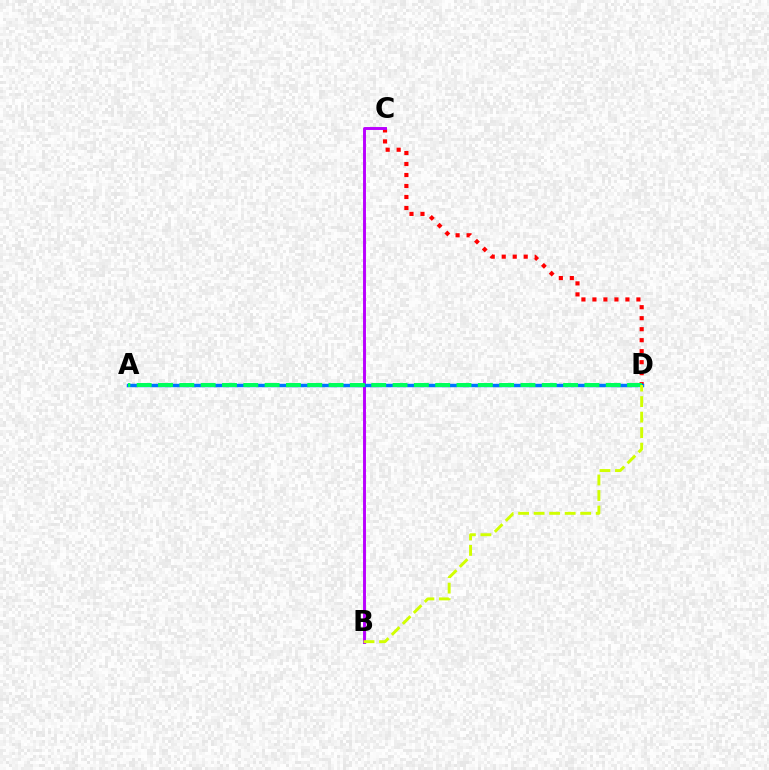{('C', 'D'): [{'color': '#ff0000', 'line_style': 'dotted', 'thickness': 2.99}], ('B', 'C'): [{'color': '#b900ff', 'line_style': 'solid', 'thickness': 2.1}], ('A', 'D'): [{'color': '#0074ff', 'line_style': 'solid', 'thickness': 2.49}, {'color': '#00ff5c', 'line_style': 'dashed', 'thickness': 2.9}], ('B', 'D'): [{'color': '#d1ff00', 'line_style': 'dashed', 'thickness': 2.11}]}